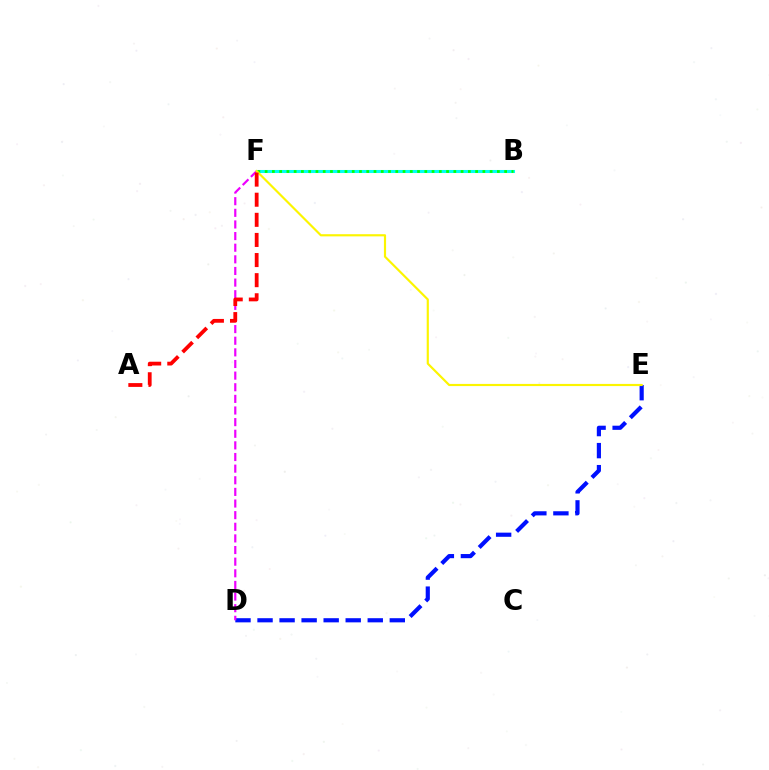{('B', 'F'): [{'color': '#00fff6', 'line_style': 'solid', 'thickness': 2.2}, {'color': '#08ff00', 'line_style': 'dotted', 'thickness': 1.97}], ('D', 'E'): [{'color': '#0010ff', 'line_style': 'dashed', 'thickness': 2.99}], ('D', 'F'): [{'color': '#ee00ff', 'line_style': 'dashed', 'thickness': 1.58}], ('E', 'F'): [{'color': '#fcf500', 'line_style': 'solid', 'thickness': 1.56}], ('A', 'F'): [{'color': '#ff0000', 'line_style': 'dashed', 'thickness': 2.73}]}